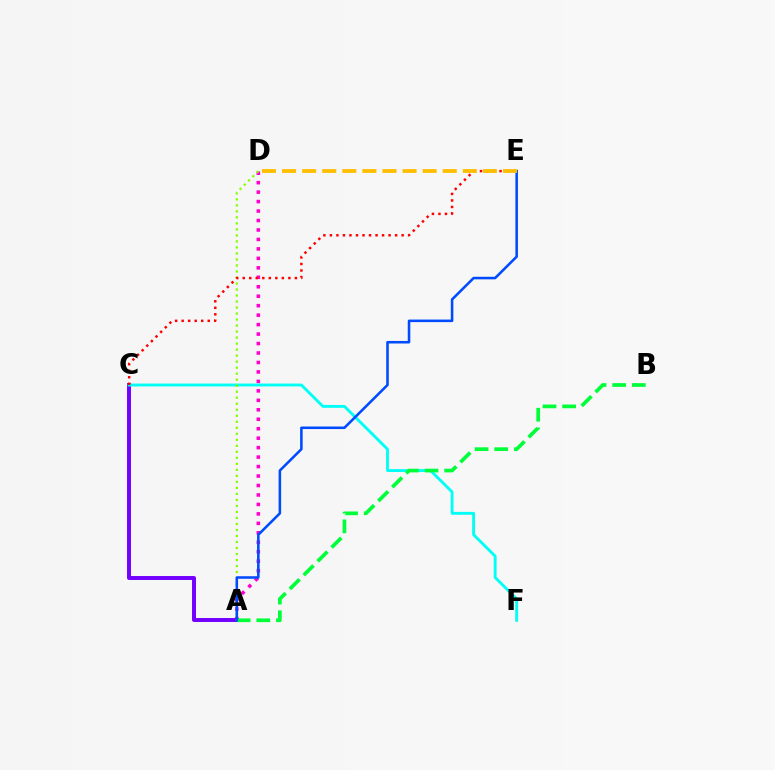{('A', 'D'): [{'color': '#ff00cf', 'line_style': 'dotted', 'thickness': 2.57}, {'color': '#84ff00', 'line_style': 'dotted', 'thickness': 1.63}], ('A', 'C'): [{'color': '#7200ff', 'line_style': 'solid', 'thickness': 2.85}], ('C', 'F'): [{'color': '#00fff6', 'line_style': 'solid', 'thickness': 2.07}], ('C', 'E'): [{'color': '#ff0000', 'line_style': 'dotted', 'thickness': 1.77}], ('A', 'B'): [{'color': '#00ff39', 'line_style': 'dashed', 'thickness': 2.67}], ('A', 'E'): [{'color': '#004bff', 'line_style': 'solid', 'thickness': 1.84}], ('D', 'E'): [{'color': '#ffbd00', 'line_style': 'dashed', 'thickness': 2.73}]}